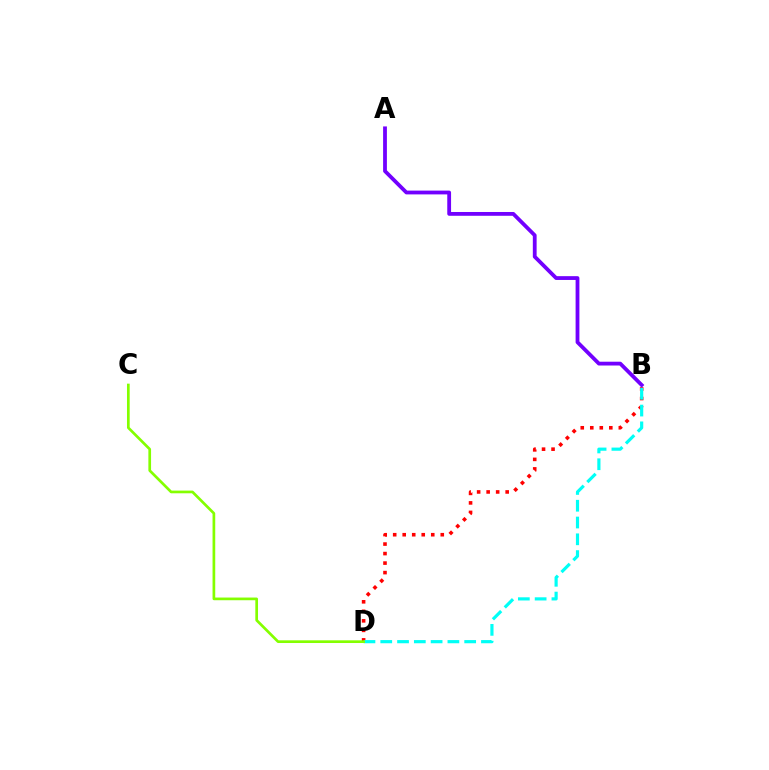{('B', 'D'): [{'color': '#ff0000', 'line_style': 'dotted', 'thickness': 2.59}, {'color': '#00fff6', 'line_style': 'dashed', 'thickness': 2.28}], ('A', 'B'): [{'color': '#7200ff', 'line_style': 'solid', 'thickness': 2.74}], ('C', 'D'): [{'color': '#84ff00', 'line_style': 'solid', 'thickness': 1.94}]}